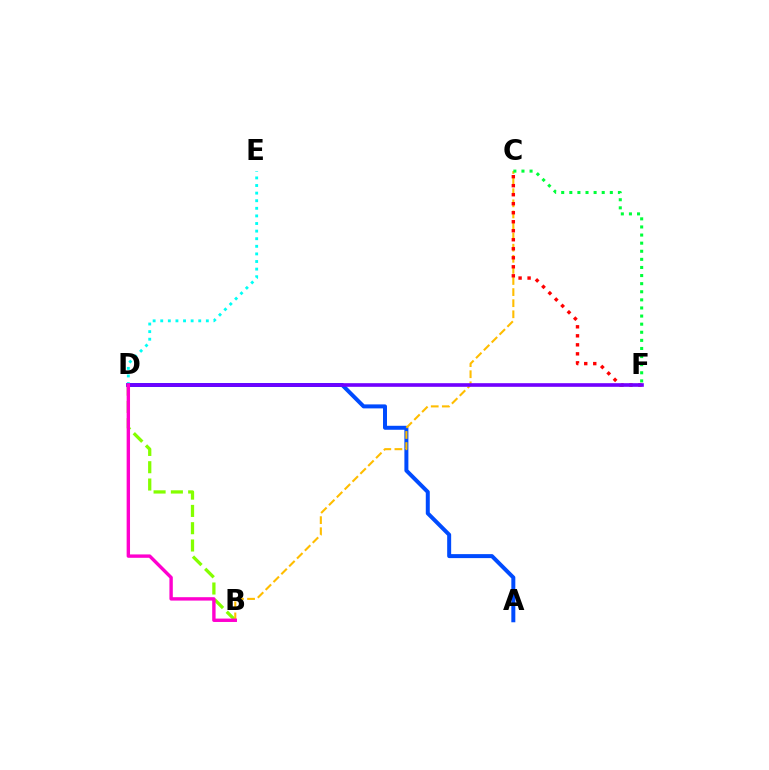{('A', 'D'): [{'color': '#004bff', 'line_style': 'solid', 'thickness': 2.87}], ('B', 'D'): [{'color': '#84ff00', 'line_style': 'dashed', 'thickness': 2.35}, {'color': '#ff00cf', 'line_style': 'solid', 'thickness': 2.44}], ('B', 'C'): [{'color': '#ffbd00', 'line_style': 'dashed', 'thickness': 1.51}], ('C', 'F'): [{'color': '#ff0000', 'line_style': 'dotted', 'thickness': 2.45}, {'color': '#00ff39', 'line_style': 'dotted', 'thickness': 2.2}], ('D', 'E'): [{'color': '#00fff6', 'line_style': 'dotted', 'thickness': 2.06}], ('D', 'F'): [{'color': '#7200ff', 'line_style': 'solid', 'thickness': 2.62}]}